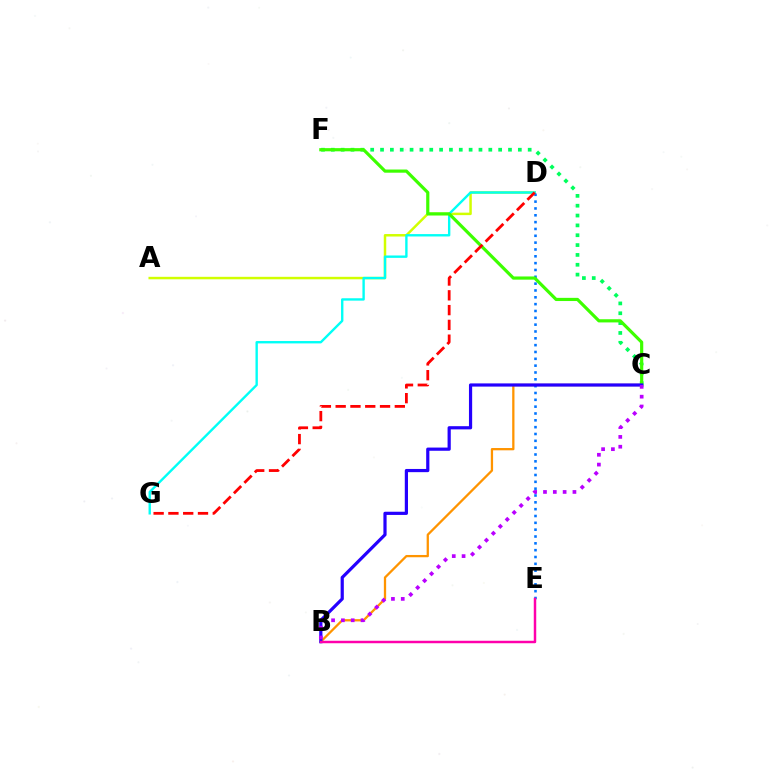{('A', 'D'): [{'color': '#d1ff00', 'line_style': 'solid', 'thickness': 1.79}], ('C', 'F'): [{'color': '#00ff5c', 'line_style': 'dotted', 'thickness': 2.67}, {'color': '#3dff00', 'line_style': 'solid', 'thickness': 2.29}], ('D', 'G'): [{'color': '#00fff6', 'line_style': 'solid', 'thickness': 1.71}, {'color': '#ff0000', 'line_style': 'dashed', 'thickness': 2.01}], ('B', 'C'): [{'color': '#ff9400', 'line_style': 'solid', 'thickness': 1.64}, {'color': '#2500ff', 'line_style': 'solid', 'thickness': 2.3}, {'color': '#b900ff', 'line_style': 'dotted', 'thickness': 2.67}], ('D', 'E'): [{'color': '#0074ff', 'line_style': 'dotted', 'thickness': 1.86}], ('B', 'E'): [{'color': '#ff00ac', 'line_style': 'solid', 'thickness': 1.77}]}